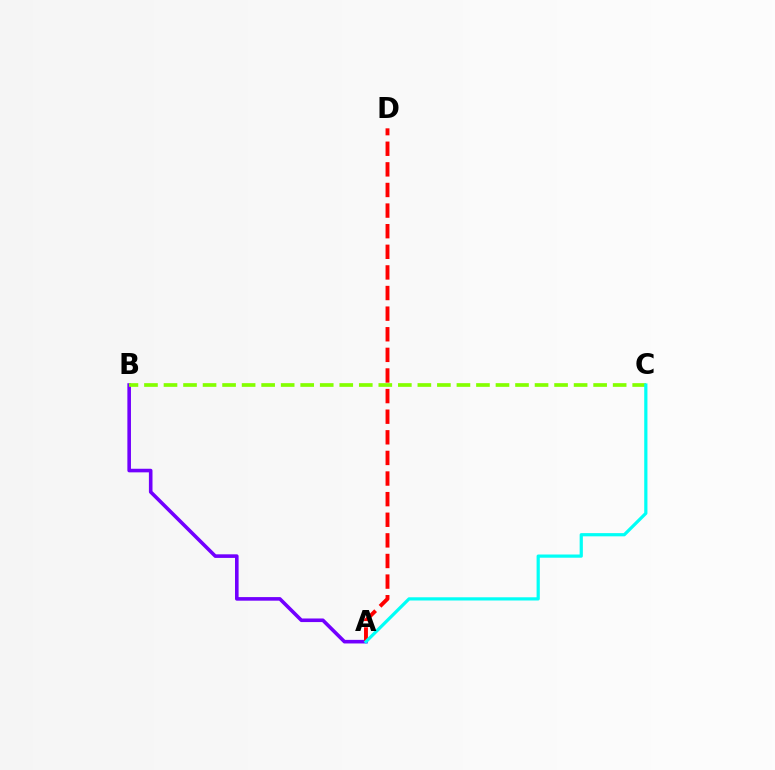{('A', 'B'): [{'color': '#7200ff', 'line_style': 'solid', 'thickness': 2.59}], ('B', 'C'): [{'color': '#84ff00', 'line_style': 'dashed', 'thickness': 2.65}], ('A', 'D'): [{'color': '#ff0000', 'line_style': 'dashed', 'thickness': 2.8}], ('A', 'C'): [{'color': '#00fff6', 'line_style': 'solid', 'thickness': 2.31}]}